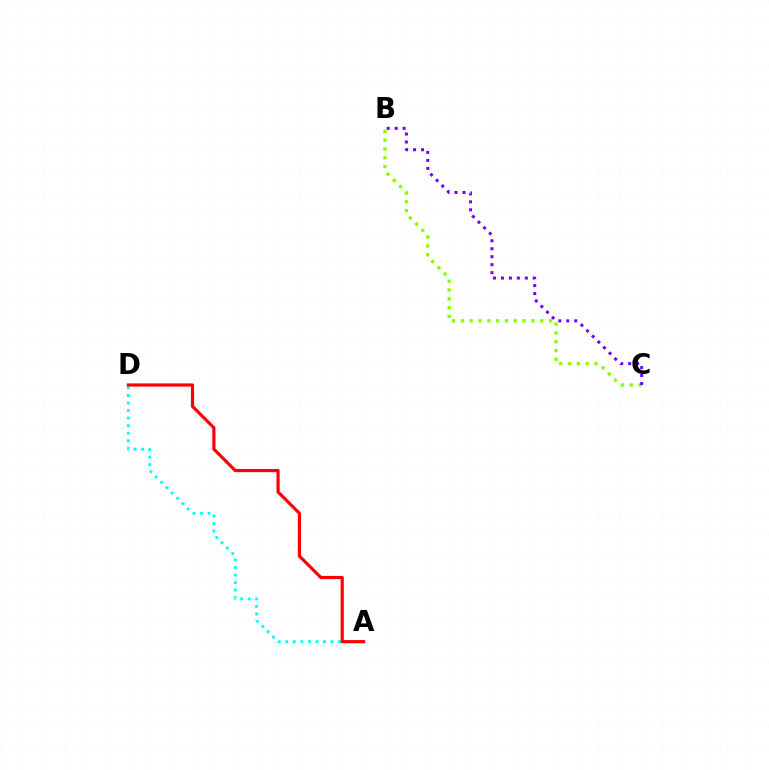{('B', 'C'): [{'color': '#84ff00', 'line_style': 'dotted', 'thickness': 2.4}, {'color': '#7200ff', 'line_style': 'dotted', 'thickness': 2.16}], ('A', 'D'): [{'color': '#00fff6', 'line_style': 'dotted', 'thickness': 2.05}, {'color': '#ff0000', 'line_style': 'solid', 'thickness': 2.28}]}